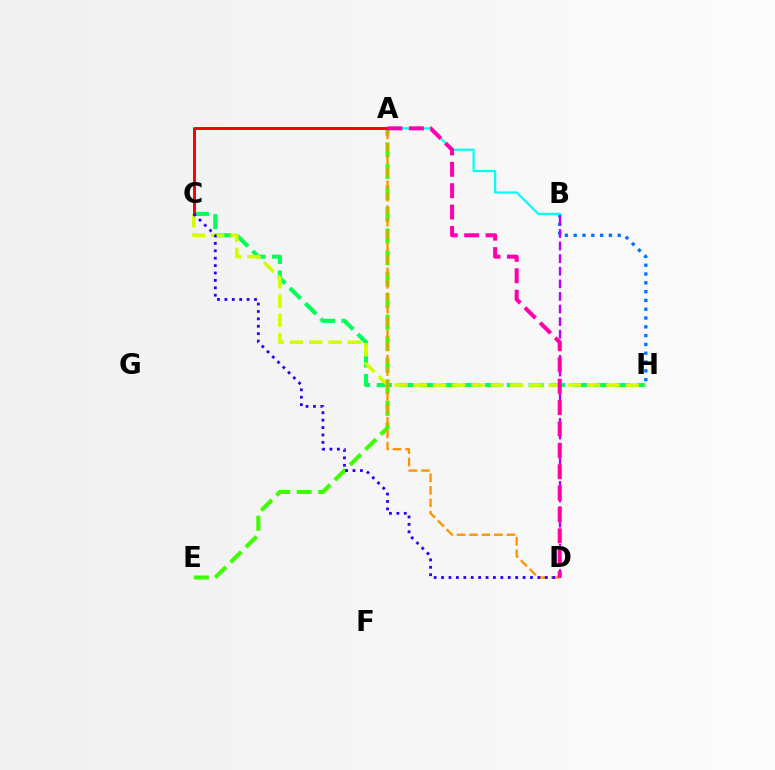{('C', 'H'): [{'color': '#00ff5c', 'line_style': 'dashed', 'thickness': 2.95}, {'color': '#d1ff00', 'line_style': 'dashed', 'thickness': 2.62}], ('B', 'H'): [{'color': '#0074ff', 'line_style': 'dotted', 'thickness': 2.39}], ('B', 'D'): [{'color': '#b900ff', 'line_style': 'dashed', 'thickness': 1.71}], ('A', 'B'): [{'color': '#00fff6', 'line_style': 'solid', 'thickness': 1.57}], ('A', 'E'): [{'color': '#3dff00', 'line_style': 'dashed', 'thickness': 2.93}], ('A', 'C'): [{'color': '#ff0000', 'line_style': 'solid', 'thickness': 2.13}], ('A', 'D'): [{'color': '#ff9400', 'line_style': 'dashed', 'thickness': 1.69}, {'color': '#ff00ac', 'line_style': 'dashed', 'thickness': 2.9}], ('C', 'D'): [{'color': '#2500ff', 'line_style': 'dotted', 'thickness': 2.01}]}